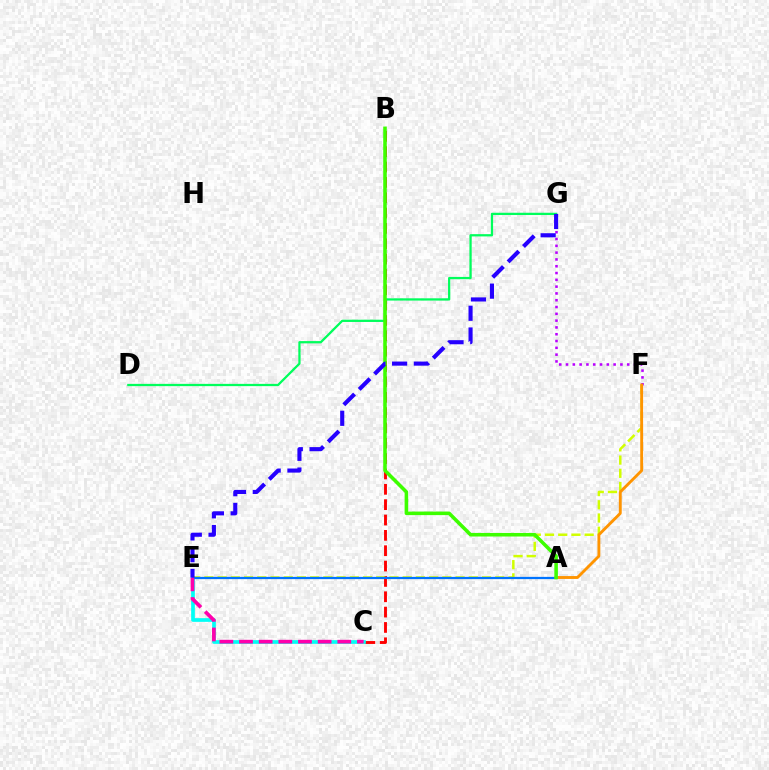{('B', 'C'): [{'color': '#ff0000', 'line_style': 'dashed', 'thickness': 2.08}], ('C', 'E'): [{'color': '#00fff6', 'line_style': 'solid', 'thickness': 2.66}, {'color': '#ff00ac', 'line_style': 'dashed', 'thickness': 2.67}], ('F', 'G'): [{'color': '#b900ff', 'line_style': 'dotted', 'thickness': 1.85}], ('E', 'F'): [{'color': '#d1ff00', 'line_style': 'dashed', 'thickness': 1.8}], ('A', 'E'): [{'color': '#0074ff', 'line_style': 'solid', 'thickness': 1.62}], ('A', 'F'): [{'color': '#ff9400', 'line_style': 'solid', 'thickness': 2.07}], ('D', 'G'): [{'color': '#00ff5c', 'line_style': 'solid', 'thickness': 1.63}], ('A', 'B'): [{'color': '#3dff00', 'line_style': 'solid', 'thickness': 2.56}], ('E', 'G'): [{'color': '#2500ff', 'line_style': 'dashed', 'thickness': 2.96}]}